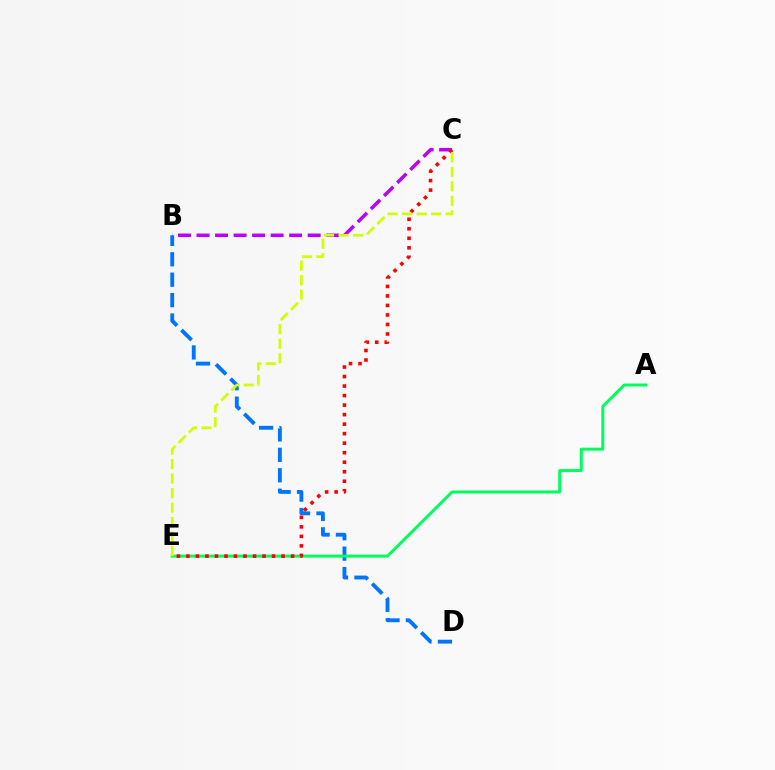{('B', 'C'): [{'color': '#b900ff', 'line_style': 'dashed', 'thickness': 2.52}], ('B', 'D'): [{'color': '#0074ff', 'line_style': 'dashed', 'thickness': 2.77}], ('A', 'E'): [{'color': '#00ff5c', 'line_style': 'solid', 'thickness': 2.16}], ('C', 'E'): [{'color': '#ff0000', 'line_style': 'dotted', 'thickness': 2.59}, {'color': '#d1ff00', 'line_style': 'dashed', 'thickness': 1.97}]}